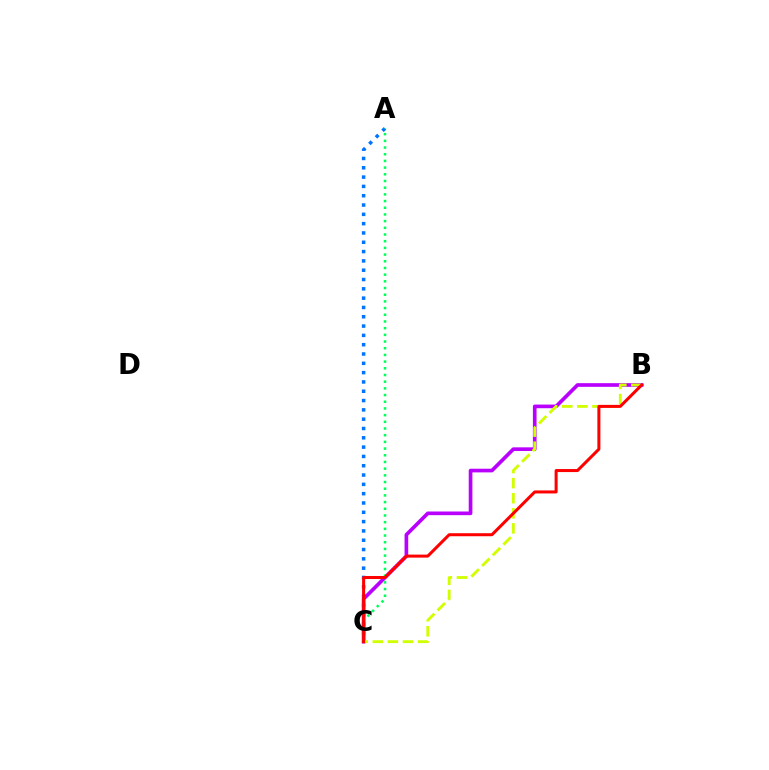{('B', 'C'): [{'color': '#b900ff', 'line_style': 'solid', 'thickness': 2.64}, {'color': '#d1ff00', 'line_style': 'dashed', 'thickness': 2.05}, {'color': '#ff0000', 'line_style': 'solid', 'thickness': 2.18}], ('A', 'C'): [{'color': '#0074ff', 'line_style': 'dotted', 'thickness': 2.53}, {'color': '#00ff5c', 'line_style': 'dotted', 'thickness': 1.82}]}